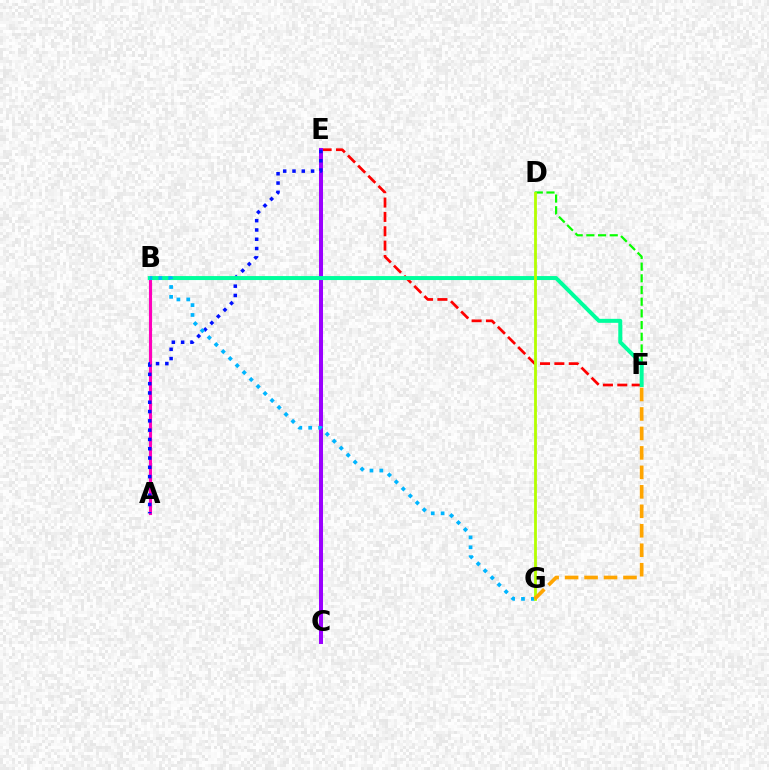{('D', 'F'): [{'color': '#08ff00', 'line_style': 'dashed', 'thickness': 1.59}], ('E', 'F'): [{'color': '#ff0000', 'line_style': 'dashed', 'thickness': 1.95}], ('A', 'B'): [{'color': '#ff00bd', 'line_style': 'solid', 'thickness': 2.25}], ('C', 'E'): [{'color': '#9b00ff', 'line_style': 'solid', 'thickness': 2.89}], ('A', 'E'): [{'color': '#0010ff', 'line_style': 'dotted', 'thickness': 2.53}], ('B', 'F'): [{'color': '#00ff9d', 'line_style': 'solid', 'thickness': 2.87}], ('B', 'G'): [{'color': '#00b5ff', 'line_style': 'dotted', 'thickness': 2.68}], ('D', 'G'): [{'color': '#b3ff00', 'line_style': 'solid', 'thickness': 2.01}], ('F', 'G'): [{'color': '#ffa500', 'line_style': 'dashed', 'thickness': 2.64}]}